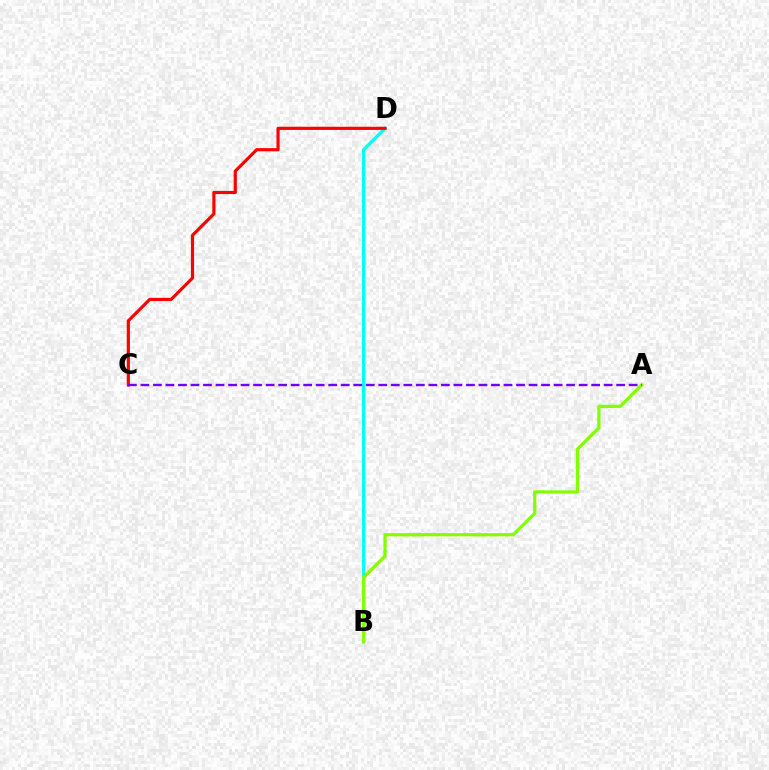{('B', 'D'): [{'color': '#00fff6', 'line_style': 'solid', 'thickness': 2.34}], ('A', 'B'): [{'color': '#84ff00', 'line_style': 'solid', 'thickness': 2.36}], ('C', 'D'): [{'color': '#ff0000', 'line_style': 'solid', 'thickness': 2.28}], ('A', 'C'): [{'color': '#7200ff', 'line_style': 'dashed', 'thickness': 1.7}]}